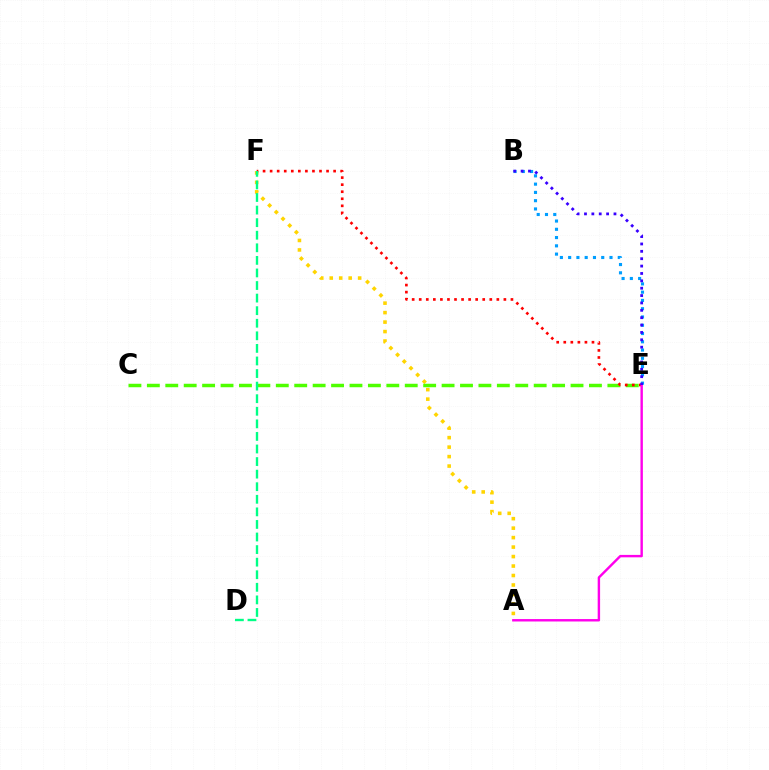{('A', 'F'): [{'color': '#ffd500', 'line_style': 'dotted', 'thickness': 2.57}], ('C', 'E'): [{'color': '#4fff00', 'line_style': 'dashed', 'thickness': 2.5}], ('E', 'F'): [{'color': '#ff0000', 'line_style': 'dotted', 'thickness': 1.92}], ('B', 'E'): [{'color': '#009eff', 'line_style': 'dotted', 'thickness': 2.25}, {'color': '#3700ff', 'line_style': 'dotted', 'thickness': 2.0}], ('A', 'E'): [{'color': '#ff00ed', 'line_style': 'solid', 'thickness': 1.74}], ('D', 'F'): [{'color': '#00ff86', 'line_style': 'dashed', 'thickness': 1.71}]}